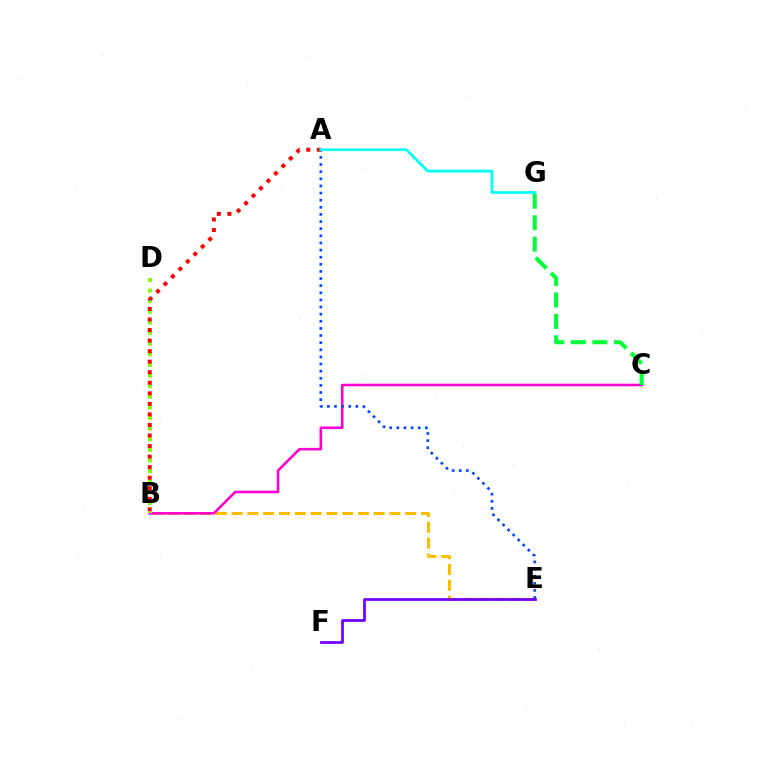{('B', 'E'): [{'color': '#ffbd00', 'line_style': 'dashed', 'thickness': 2.14}], ('B', 'C'): [{'color': '#ff00cf', 'line_style': 'solid', 'thickness': 1.85}], ('A', 'E'): [{'color': '#004bff', 'line_style': 'dotted', 'thickness': 1.94}], ('B', 'D'): [{'color': '#84ff00', 'line_style': 'dotted', 'thickness': 2.88}], ('A', 'B'): [{'color': '#ff0000', 'line_style': 'dotted', 'thickness': 2.87}], ('E', 'F'): [{'color': '#7200ff', 'line_style': 'solid', 'thickness': 1.98}], ('C', 'G'): [{'color': '#00ff39', 'line_style': 'dashed', 'thickness': 2.92}], ('A', 'G'): [{'color': '#00fff6', 'line_style': 'solid', 'thickness': 1.97}]}